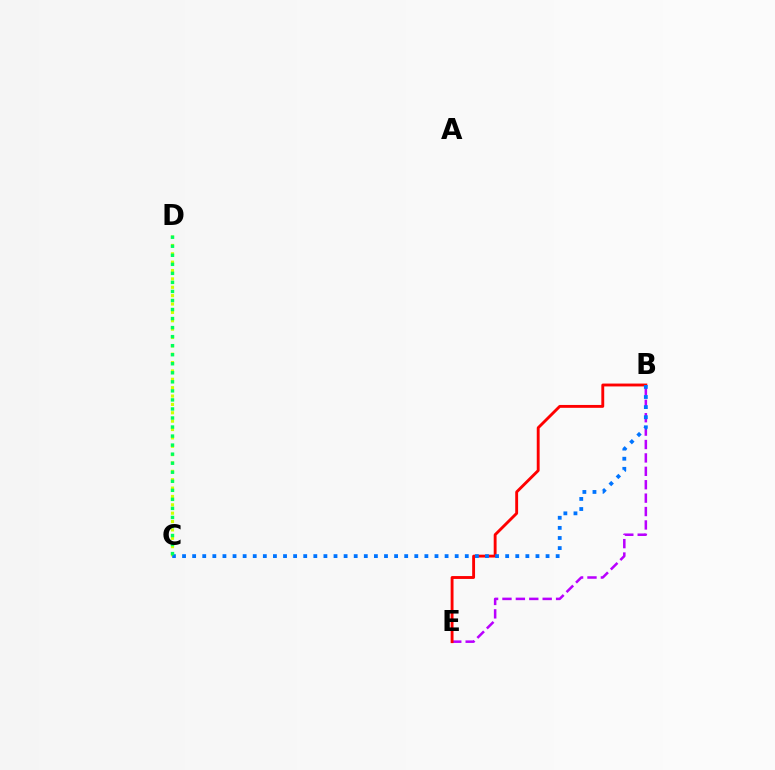{('C', 'D'): [{'color': '#d1ff00', 'line_style': 'dotted', 'thickness': 2.27}, {'color': '#00ff5c', 'line_style': 'dotted', 'thickness': 2.46}], ('B', 'E'): [{'color': '#b900ff', 'line_style': 'dashed', 'thickness': 1.82}, {'color': '#ff0000', 'line_style': 'solid', 'thickness': 2.07}], ('B', 'C'): [{'color': '#0074ff', 'line_style': 'dotted', 'thickness': 2.74}]}